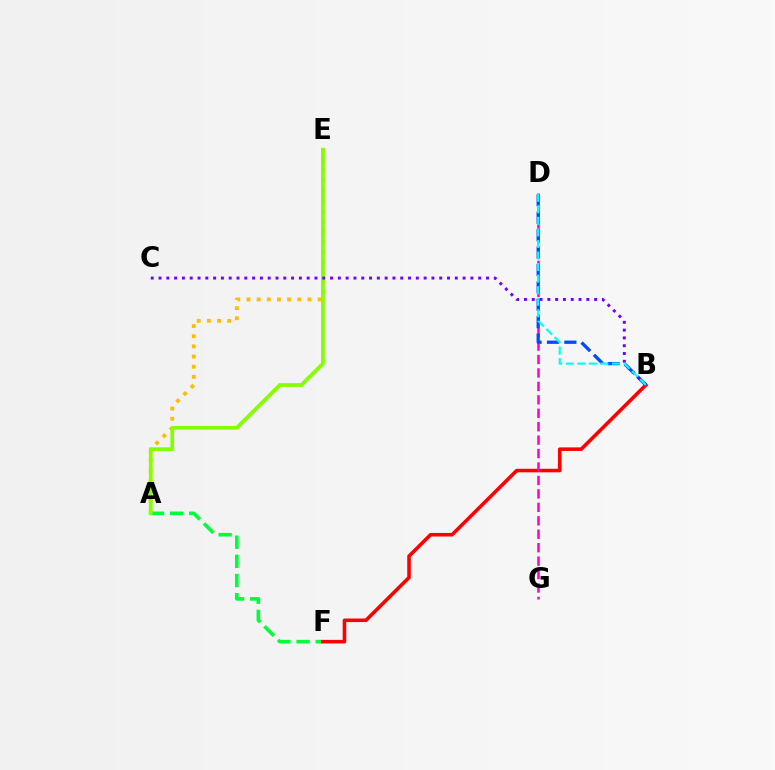{('A', 'E'): [{'color': '#ffbd00', 'line_style': 'dotted', 'thickness': 2.76}, {'color': '#84ff00', 'line_style': 'solid', 'thickness': 2.69}], ('A', 'F'): [{'color': '#00ff39', 'line_style': 'dashed', 'thickness': 2.6}], ('B', 'F'): [{'color': '#ff0000', 'line_style': 'solid', 'thickness': 2.57}], ('D', 'G'): [{'color': '#ff00cf', 'line_style': 'dashed', 'thickness': 1.83}], ('B', 'D'): [{'color': '#004bff', 'line_style': 'dashed', 'thickness': 2.36}, {'color': '#00fff6', 'line_style': 'dashed', 'thickness': 1.57}], ('B', 'C'): [{'color': '#7200ff', 'line_style': 'dotted', 'thickness': 2.12}]}